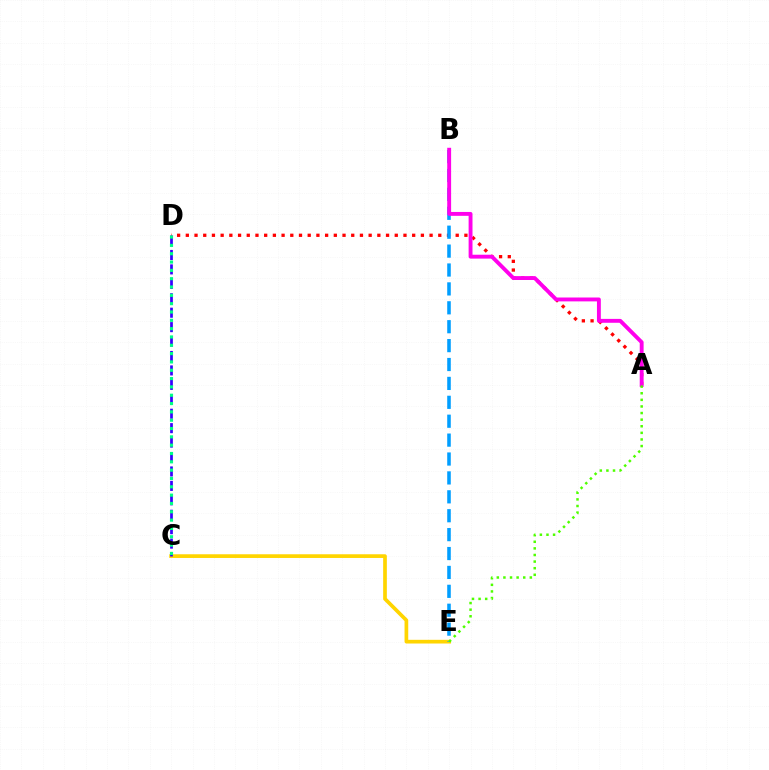{('C', 'E'): [{'color': '#ffd500', 'line_style': 'solid', 'thickness': 2.66}], ('A', 'D'): [{'color': '#ff0000', 'line_style': 'dotted', 'thickness': 2.37}], ('C', 'D'): [{'color': '#3700ff', 'line_style': 'dashed', 'thickness': 1.96}, {'color': '#00ff86', 'line_style': 'dotted', 'thickness': 2.26}], ('B', 'E'): [{'color': '#009eff', 'line_style': 'dashed', 'thickness': 2.57}], ('A', 'B'): [{'color': '#ff00ed', 'line_style': 'solid', 'thickness': 2.8}], ('A', 'E'): [{'color': '#4fff00', 'line_style': 'dotted', 'thickness': 1.79}]}